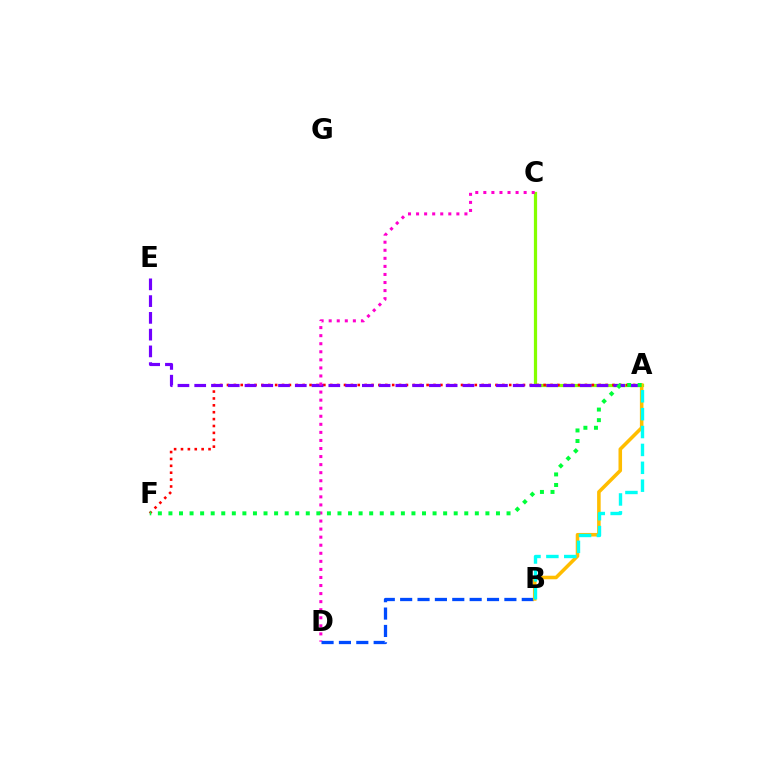{('A', 'C'): [{'color': '#84ff00', 'line_style': 'solid', 'thickness': 2.31}], ('A', 'F'): [{'color': '#ff0000', 'line_style': 'dotted', 'thickness': 1.87}, {'color': '#00ff39', 'line_style': 'dotted', 'thickness': 2.87}], ('A', 'E'): [{'color': '#7200ff', 'line_style': 'dashed', 'thickness': 2.28}], ('C', 'D'): [{'color': '#ff00cf', 'line_style': 'dotted', 'thickness': 2.19}], ('B', 'D'): [{'color': '#004bff', 'line_style': 'dashed', 'thickness': 2.36}], ('A', 'B'): [{'color': '#ffbd00', 'line_style': 'solid', 'thickness': 2.56}, {'color': '#00fff6', 'line_style': 'dashed', 'thickness': 2.43}]}